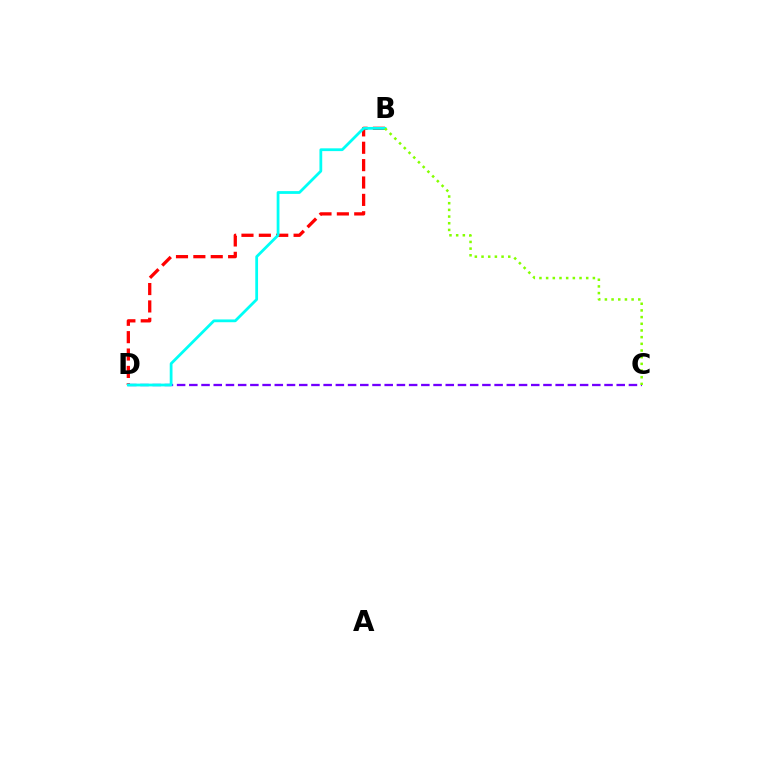{('B', 'D'): [{'color': '#ff0000', 'line_style': 'dashed', 'thickness': 2.36}, {'color': '#00fff6', 'line_style': 'solid', 'thickness': 2.0}], ('C', 'D'): [{'color': '#7200ff', 'line_style': 'dashed', 'thickness': 1.66}], ('B', 'C'): [{'color': '#84ff00', 'line_style': 'dotted', 'thickness': 1.81}]}